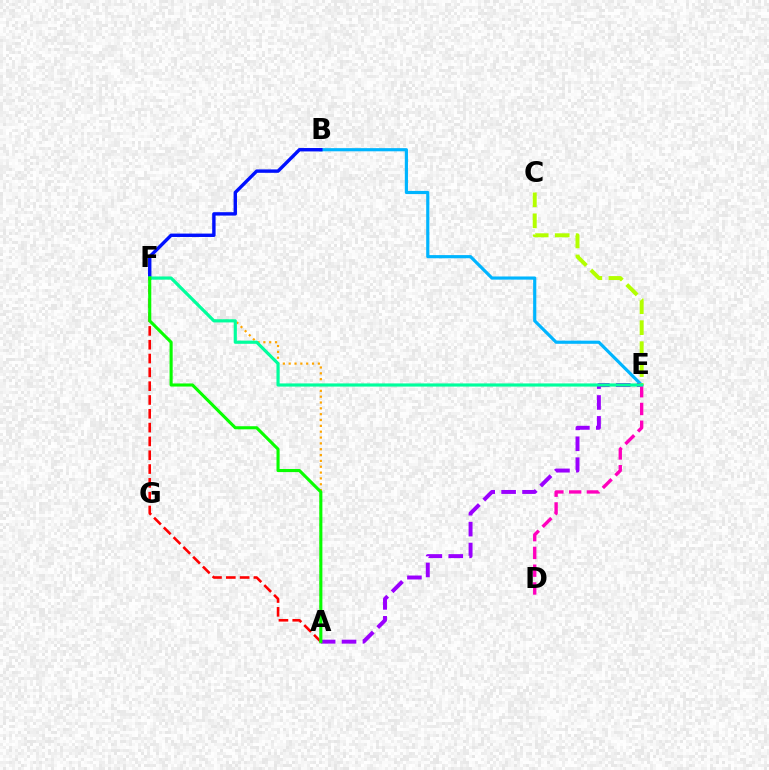{('B', 'E'): [{'color': '#00b5ff', 'line_style': 'solid', 'thickness': 2.28}], ('A', 'F'): [{'color': '#ffa500', 'line_style': 'dotted', 'thickness': 1.59}, {'color': '#ff0000', 'line_style': 'dashed', 'thickness': 1.88}, {'color': '#08ff00', 'line_style': 'solid', 'thickness': 2.23}], ('A', 'E'): [{'color': '#9b00ff', 'line_style': 'dashed', 'thickness': 2.84}], ('B', 'F'): [{'color': '#0010ff', 'line_style': 'solid', 'thickness': 2.45}], ('D', 'E'): [{'color': '#ff00bd', 'line_style': 'dashed', 'thickness': 2.41}], ('C', 'E'): [{'color': '#b3ff00', 'line_style': 'dashed', 'thickness': 2.85}], ('E', 'F'): [{'color': '#00ff9d', 'line_style': 'solid', 'thickness': 2.28}]}